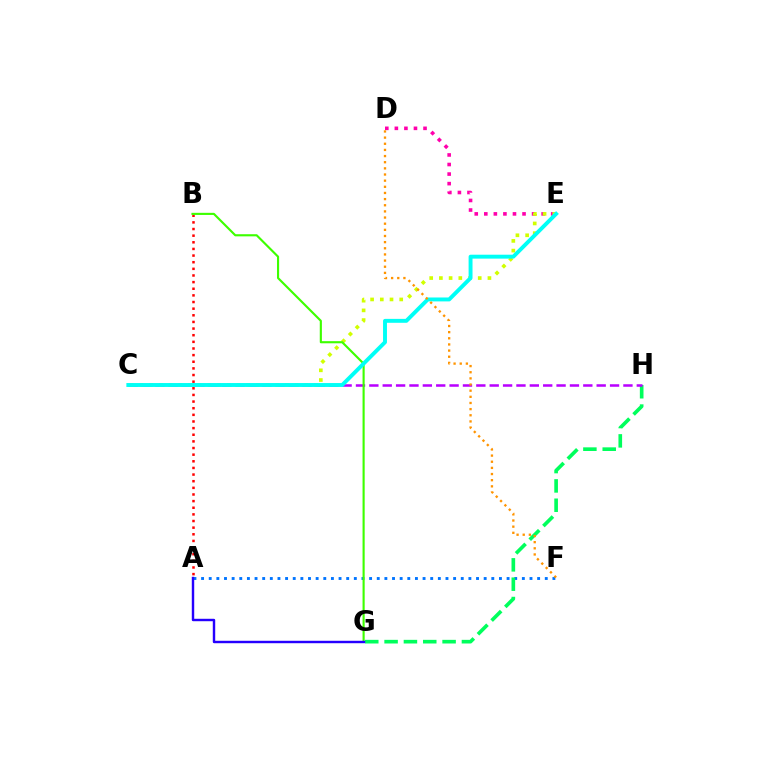{('A', 'F'): [{'color': '#0074ff', 'line_style': 'dotted', 'thickness': 2.08}], ('G', 'H'): [{'color': '#00ff5c', 'line_style': 'dashed', 'thickness': 2.63}], ('A', 'B'): [{'color': '#ff0000', 'line_style': 'dotted', 'thickness': 1.8}], ('D', 'E'): [{'color': '#ff00ac', 'line_style': 'dotted', 'thickness': 2.6}], ('C', 'H'): [{'color': '#b900ff', 'line_style': 'dashed', 'thickness': 1.82}], ('C', 'E'): [{'color': '#d1ff00', 'line_style': 'dotted', 'thickness': 2.64}, {'color': '#00fff6', 'line_style': 'solid', 'thickness': 2.82}], ('B', 'G'): [{'color': '#3dff00', 'line_style': 'solid', 'thickness': 1.54}], ('A', 'G'): [{'color': '#2500ff', 'line_style': 'solid', 'thickness': 1.75}], ('D', 'F'): [{'color': '#ff9400', 'line_style': 'dotted', 'thickness': 1.67}]}